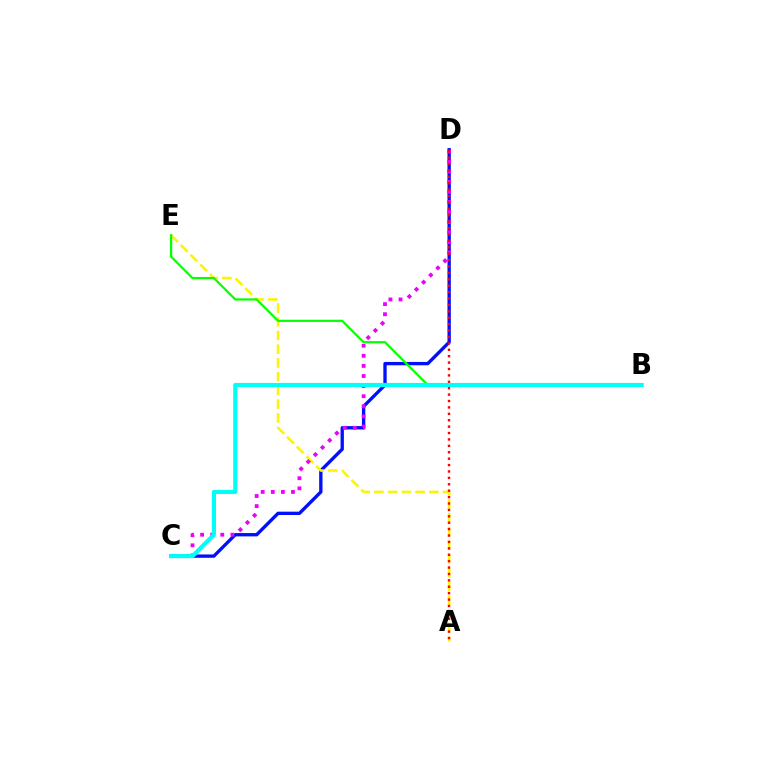{('C', 'D'): [{'color': '#0010ff', 'line_style': 'solid', 'thickness': 2.4}, {'color': '#ee00ff', 'line_style': 'dotted', 'thickness': 2.74}], ('A', 'E'): [{'color': '#fcf500', 'line_style': 'dashed', 'thickness': 1.87}], ('A', 'D'): [{'color': '#ff0000', 'line_style': 'dotted', 'thickness': 1.74}], ('B', 'E'): [{'color': '#08ff00', 'line_style': 'solid', 'thickness': 1.59}], ('B', 'C'): [{'color': '#00fff6', 'line_style': 'solid', 'thickness': 2.98}]}